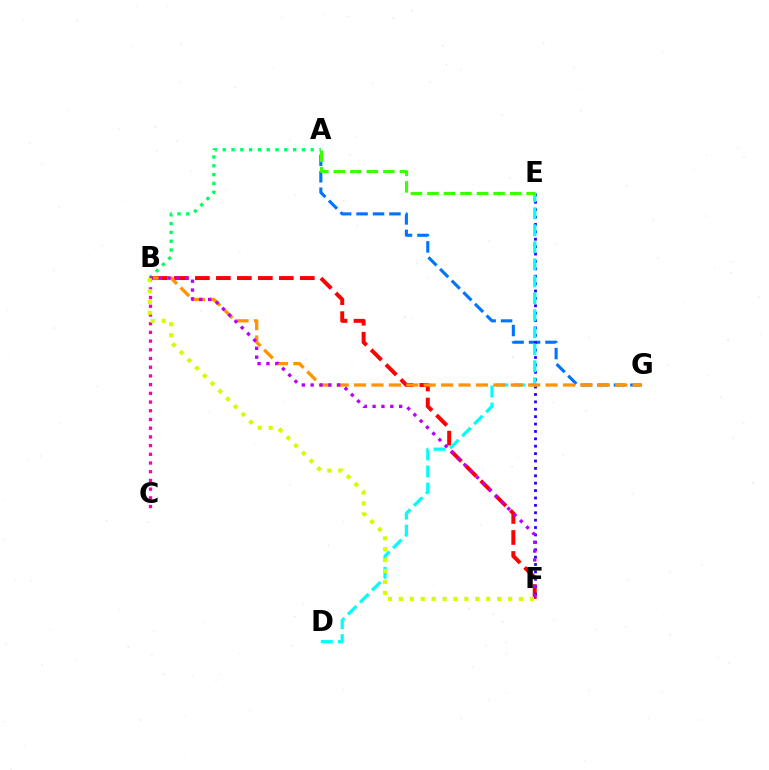{('A', 'G'): [{'color': '#0074ff', 'line_style': 'dashed', 'thickness': 2.24}], ('A', 'B'): [{'color': '#00ff5c', 'line_style': 'dotted', 'thickness': 2.39}], ('B', 'C'): [{'color': '#ff00ac', 'line_style': 'dotted', 'thickness': 2.37}], ('B', 'F'): [{'color': '#ff0000', 'line_style': 'dashed', 'thickness': 2.85}, {'color': '#b900ff', 'line_style': 'dotted', 'thickness': 2.4}, {'color': '#d1ff00', 'line_style': 'dotted', 'thickness': 2.97}], ('E', 'F'): [{'color': '#2500ff', 'line_style': 'dotted', 'thickness': 2.01}], ('D', 'E'): [{'color': '#00fff6', 'line_style': 'dashed', 'thickness': 2.31}], ('B', 'G'): [{'color': '#ff9400', 'line_style': 'dashed', 'thickness': 2.36}], ('A', 'E'): [{'color': '#3dff00', 'line_style': 'dashed', 'thickness': 2.24}]}